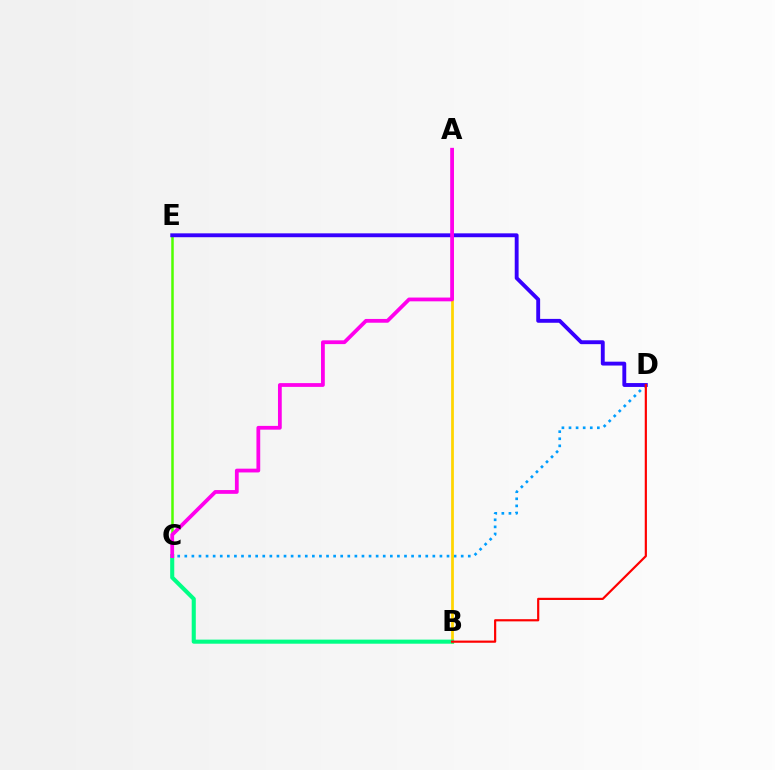{('C', 'E'): [{'color': '#4fff00', 'line_style': 'solid', 'thickness': 1.81}], ('C', 'D'): [{'color': '#009eff', 'line_style': 'dotted', 'thickness': 1.93}], ('A', 'B'): [{'color': '#ffd500', 'line_style': 'solid', 'thickness': 1.98}], ('B', 'C'): [{'color': '#00ff86', 'line_style': 'solid', 'thickness': 2.94}], ('D', 'E'): [{'color': '#3700ff', 'line_style': 'solid', 'thickness': 2.79}], ('A', 'C'): [{'color': '#ff00ed', 'line_style': 'solid', 'thickness': 2.72}], ('B', 'D'): [{'color': '#ff0000', 'line_style': 'solid', 'thickness': 1.58}]}